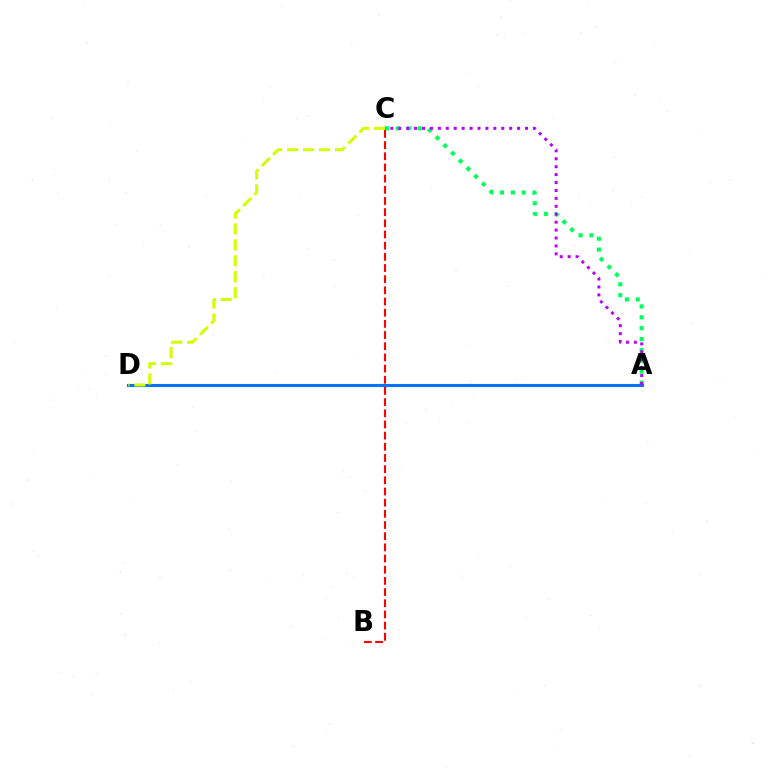{('A', 'C'): [{'color': '#00ff5c', 'line_style': 'dotted', 'thickness': 2.96}, {'color': '#b900ff', 'line_style': 'dotted', 'thickness': 2.15}], ('A', 'D'): [{'color': '#0074ff', 'line_style': 'solid', 'thickness': 2.23}], ('C', 'D'): [{'color': '#d1ff00', 'line_style': 'dashed', 'thickness': 2.16}], ('B', 'C'): [{'color': '#ff0000', 'line_style': 'dashed', 'thickness': 1.52}]}